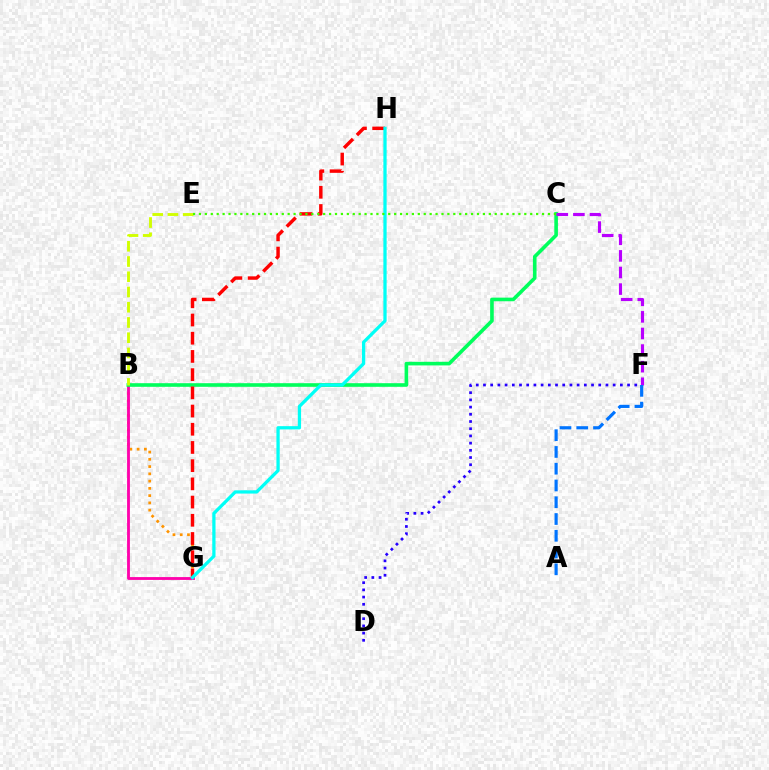{('B', 'G'): [{'color': '#ff9400', 'line_style': 'dotted', 'thickness': 1.97}, {'color': '#ff00ac', 'line_style': 'solid', 'thickness': 2.03}], ('D', 'F'): [{'color': '#2500ff', 'line_style': 'dotted', 'thickness': 1.96}], ('B', 'C'): [{'color': '#00ff5c', 'line_style': 'solid', 'thickness': 2.6}], ('B', 'E'): [{'color': '#d1ff00', 'line_style': 'dashed', 'thickness': 2.07}], ('G', 'H'): [{'color': '#ff0000', 'line_style': 'dashed', 'thickness': 2.47}, {'color': '#00fff6', 'line_style': 'solid', 'thickness': 2.35}], ('C', 'F'): [{'color': '#b900ff', 'line_style': 'dashed', 'thickness': 2.25}], ('C', 'E'): [{'color': '#3dff00', 'line_style': 'dotted', 'thickness': 1.61}], ('A', 'F'): [{'color': '#0074ff', 'line_style': 'dashed', 'thickness': 2.28}]}